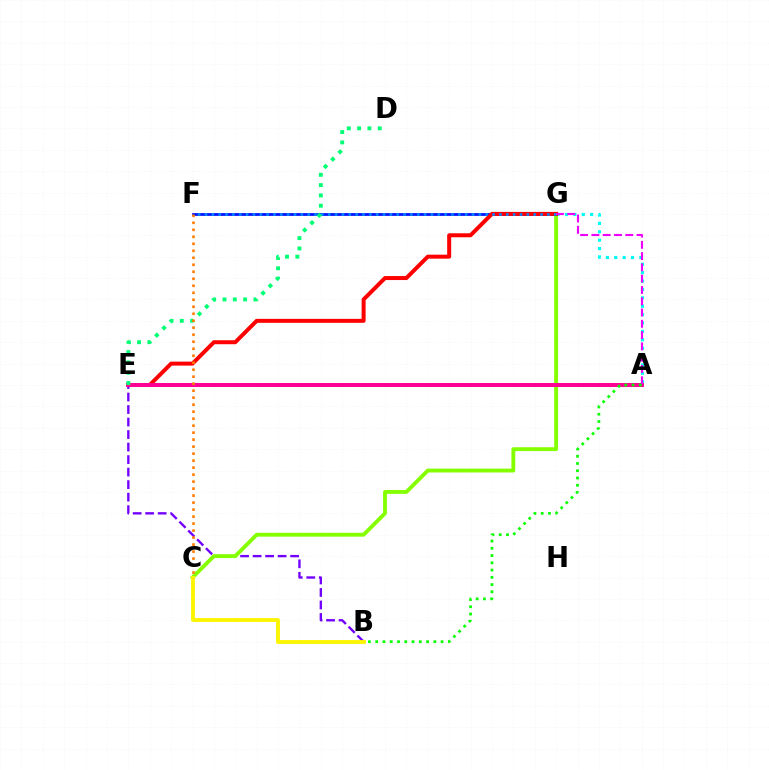{('A', 'G'): [{'color': '#00fff6', 'line_style': 'dotted', 'thickness': 2.28}, {'color': '#ee00ff', 'line_style': 'dashed', 'thickness': 1.53}], ('B', 'E'): [{'color': '#7200ff', 'line_style': 'dashed', 'thickness': 1.7}], ('C', 'G'): [{'color': '#84ff00', 'line_style': 'solid', 'thickness': 2.77}], ('B', 'C'): [{'color': '#fcf500', 'line_style': 'solid', 'thickness': 2.77}], ('F', 'G'): [{'color': '#0010ff', 'line_style': 'solid', 'thickness': 1.96}, {'color': '#008cff', 'line_style': 'dotted', 'thickness': 1.86}], ('E', 'G'): [{'color': '#ff0000', 'line_style': 'solid', 'thickness': 2.87}], ('A', 'E'): [{'color': '#ff0094', 'line_style': 'solid', 'thickness': 2.87}], ('D', 'E'): [{'color': '#00ff74', 'line_style': 'dotted', 'thickness': 2.8}], ('C', 'F'): [{'color': '#ff7c00', 'line_style': 'dotted', 'thickness': 1.9}], ('A', 'B'): [{'color': '#08ff00', 'line_style': 'dotted', 'thickness': 1.97}]}